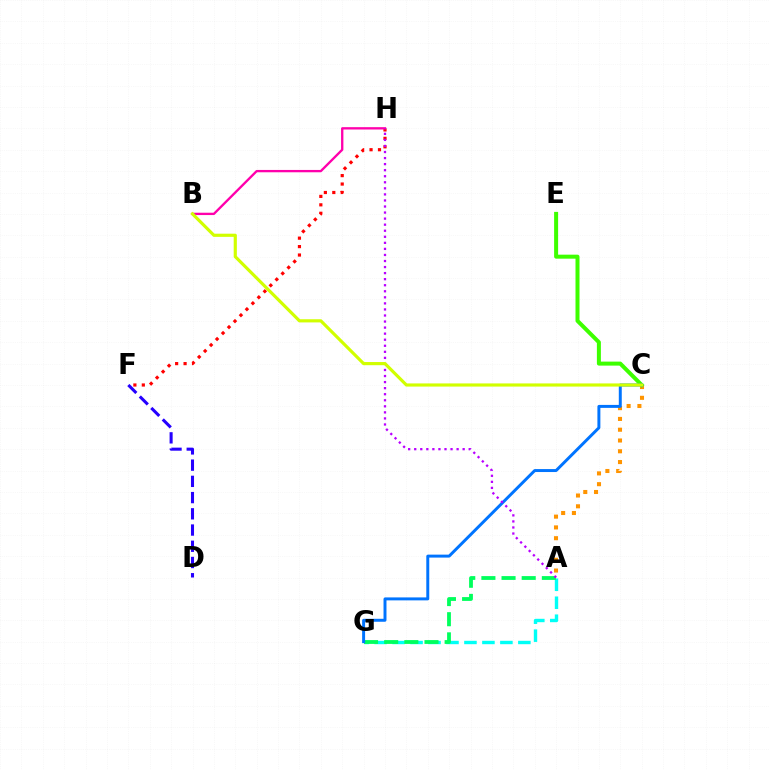{('F', 'H'): [{'color': '#ff0000', 'line_style': 'dotted', 'thickness': 2.29}], ('A', 'G'): [{'color': '#00fff6', 'line_style': 'dashed', 'thickness': 2.44}, {'color': '#00ff5c', 'line_style': 'dashed', 'thickness': 2.74}], ('A', 'C'): [{'color': '#ff9400', 'line_style': 'dotted', 'thickness': 2.93}], ('D', 'F'): [{'color': '#2500ff', 'line_style': 'dashed', 'thickness': 2.2}], ('C', 'E'): [{'color': '#3dff00', 'line_style': 'solid', 'thickness': 2.88}], ('B', 'H'): [{'color': '#ff00ac', 'line_style': 'solid', 'thickness': 1.68}], ('C', 'G'): [{'color': '#0074ff', 'line_style': 'solid', 'thickness': 2.13}], ('A', 'H'): [{'color': '#b900ff', 'line_style': 'dotted', 'thickness': 1.65}], ('B', 'C'): [{'color': '#d1ff00', 'line_style': 'solid', 'thickness': 2.28}]}